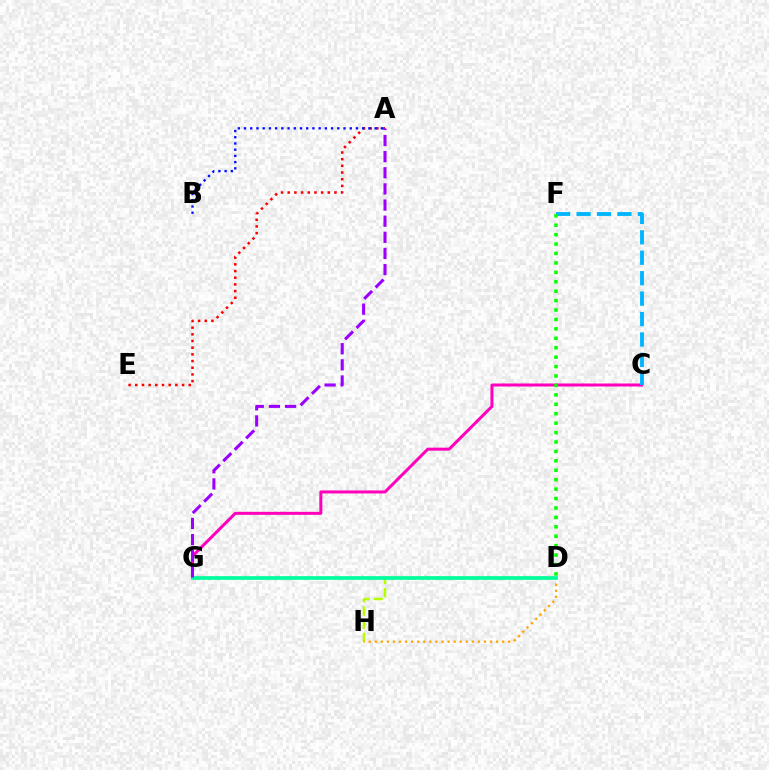{('C', 'G'): [{'color': '#ff00bd', 'line_style': 'solid', 'thickness': 2.17}], ('D', 'H'): [{'color': '#b3ff00', 'line_style': 'dashed', 'thickness': 1.79}, {'color': '#ffa500', 'line_style': 'dotted', 'thickness': 1.65}], ('A', 'E'): [{'color': '#ff0000', 'line_style': 'dotted', 'thickness': 1.82}], ('C', 'F'): [{'color': '#00b5ff', 'line_style': 'dashed', 'thickness': 2.78}], ('A', 'B'): [{'color': '#0010ff', 'line_style': 'dotted', 'thickness': 1.69}], ('D', 'G'): [{'color': '#00ff9d', 'line_style': 'solid', 'thickness': 2.68}], ('A', 'G'): [{'color': '#9b00ff', 'line_style': 'dashed', 'thickness': 2.19}], ('D', 'F'): [{'color': '#08ff00', 'line_style': 'dotted', 'thickness': 2.56}]}